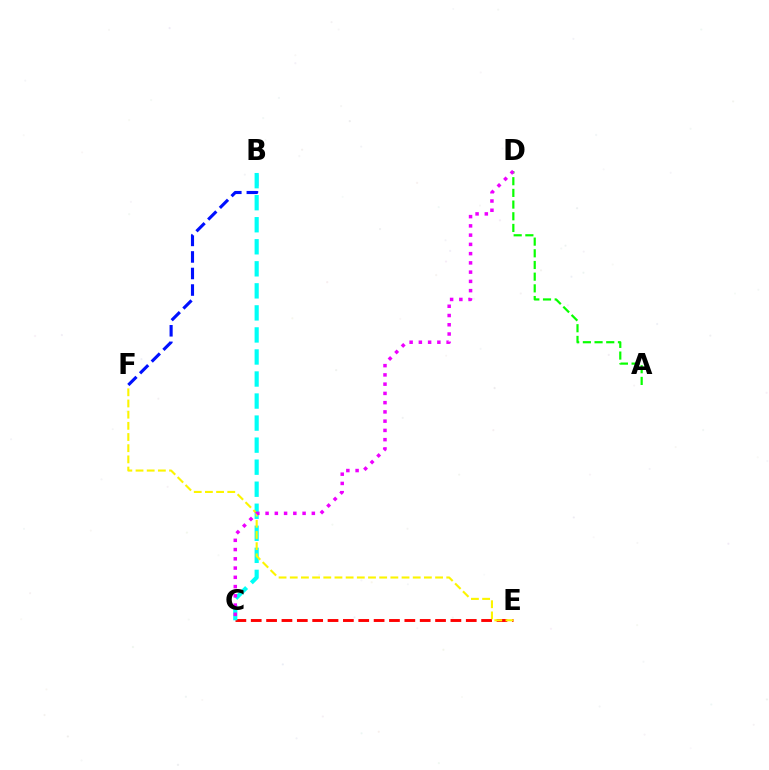{('A', 'D'): [{'color': '#08ff00', 'line_style': 'dashed', 'thickness': 1.59}], ('C', 'E'): [{'color': '#ff0000', 'line_style': 'dashed', 'thickness': 2.09}], ('B', 'F'): [{'color': '#0010ff', 'line_style': 'dashed', 'thickness': 2.25}], ('B', 'C'): [{'color': '#00fff6', 'line_style': 'dashed', 'thickness': 2.99}], ('E', 'F'): [{'color': '#fcf500', 'line_style': 'dashed', 'thickness': 1.52}], ('C', 'D'): [{'color': '#ee00ff', 'line_style': 'dotted', 'thickness': 2.51}]}